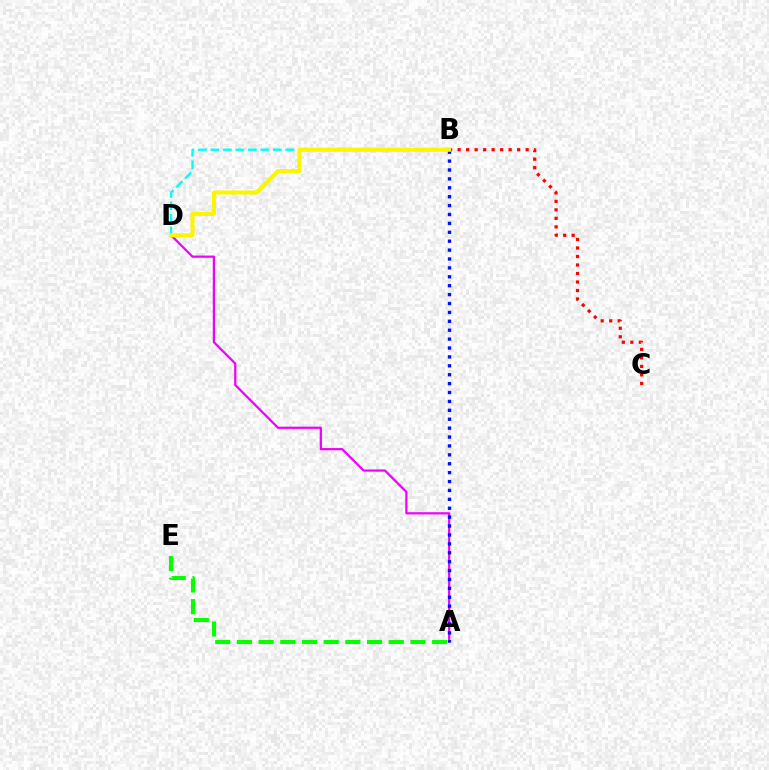{('B', 'C'): [{'color': '#ff0000', 'line_style': 'dotted', 'thickness': 2.31}], ('A', 'E'): [{'color': '#08ff00', 'line_style': 'dashed', 'thickness': 2.95}], ('A', 'D'): [{'color': '#ee00ff', 'line_style': 'solid', 'thickness': 1.6}], ('B', 'D'): [{'color': '#00fff6', 'line_style': 'dashed', 'thickness': 1.7}, {'color': '#fcf500', 'line_style': 'solid', 'thickness': 2.93}], ('A', 'B'): [{'color': '#0010ff', 'line_style': 'dotted', 'thickness': 2.42}]}